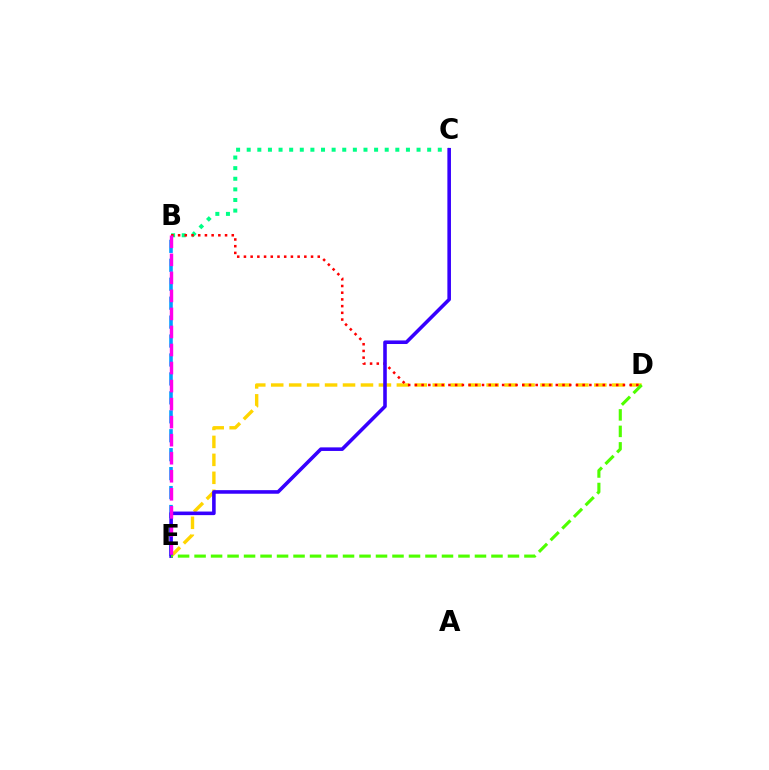{('B', 'C'): [{'color': '#00ff86', 'line_style': 'dotted', 'thickness': 2.88}], ('D', 'E'): [{'color': '#ffd500', 'line_style': 'dashed', 'thickness': 2.44}, {'color': '#4fff00', 'line_style': 'dashed', 'thickness': 2.24}], ('B', 'D'): [{'color': '#ff0000', 'line_style': 'dotted', 'thickness': 1.82}], ('B', 'E'): [{'color': '#009eff', 'line_style': 'dashed', 'thickness': 2.57}, {'color': '#ff00ed', 'line_style': 'dashed', 'thickness': 2.45}], ('C', 'E'): [{'color': '#3700ff', 'line_style': 'solid', 'thickness': 2.58}]}